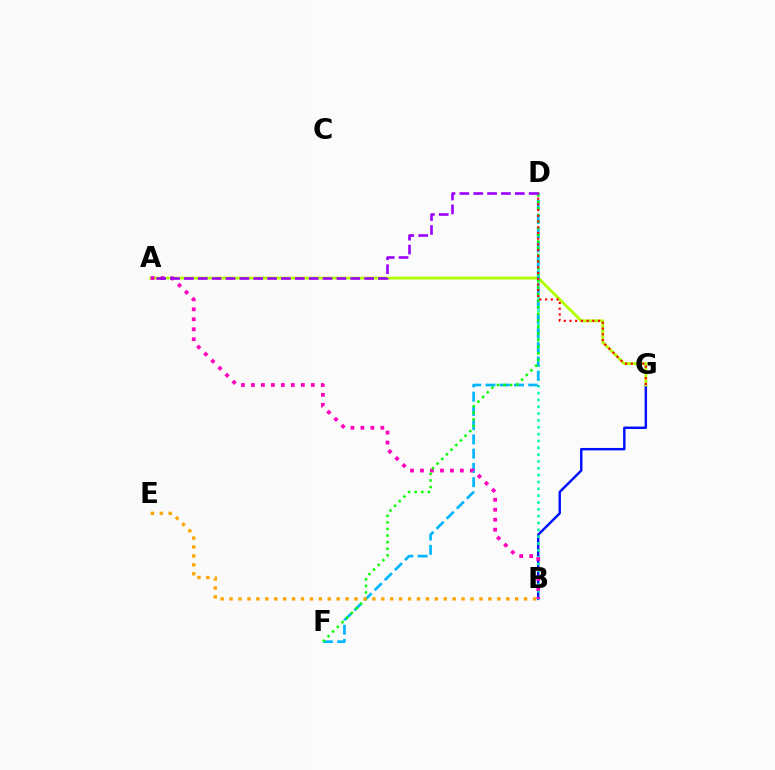{('B', 'G'): [{'color': '#0010ff', 'line_style': 'solid', 'thickness': 1.75}], ('B', 'D'): [{'color': '#00ff9d', 'line_style': 'dotted', 'thickness': 1.86}], ('A', 'G'): [{'color': '#b3ff00', 'line_style': 'solid', 'thickness': 2.05}], ('D', 'F'): [{'color': '#00b5ff', 'line_style': 'dashed', 'thickness': 1.94}, {'color': '#08ff00', 'line_style': 'dotted', 'thickness': 1.79}], ('A', 'B'): [{'color': '#ff00bd', 'line_style': 'dotted', 'thickness': 2.71}], ('D', 'G'): [{'color': '#ff0000', 'line_style': 'dotted', 'thickness': 1.55}], ('A', 'D'): [{'color': '#9b00ff', 'line_style': 'dashed', 'thickness': 1.88}], ('B', 'E'): [{'color': '#ffa500', 'line_style': 'dotted', 'thickness': 2.42}]}